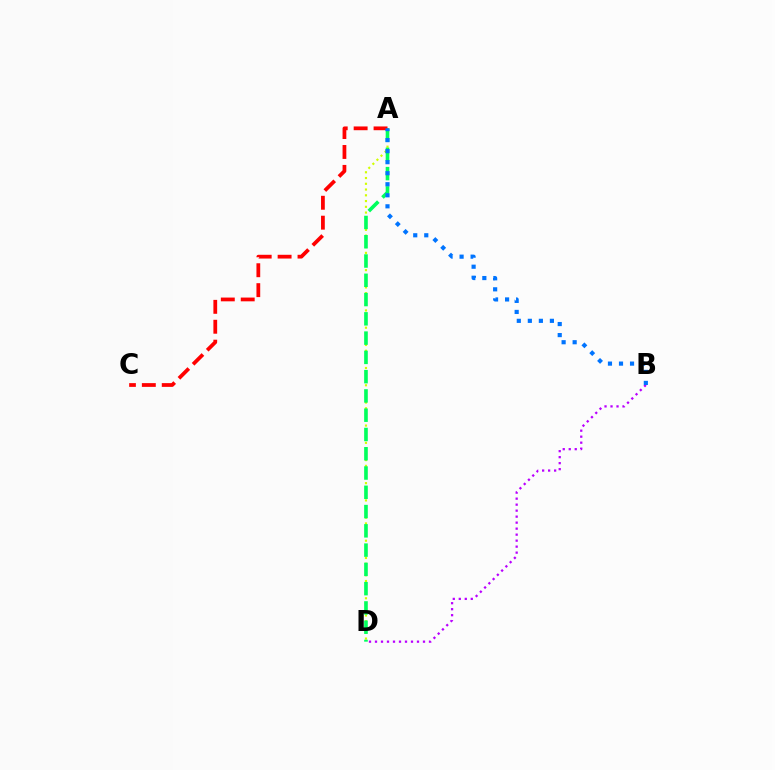{('B', 'D'): [{'color': '#b900ff', 'line_style': 'dotted', 'thickness': 1.63}], ('A', 'D'): [{'color': '#d1ff00', 'line_style': 'dotted', 'thickness': 1.56}, {'color': '#00ff5c', 'line_style': 'dashed', 'thickness': 2.62}], ('A', 'C'): [{'color': '#ff0000', 'line_style': 'dashed', 'thickness': 2.71}], ('A', 'B'): [{'color': '#0074ff', 'line_style': 'dotted', 'thickness': 3.0}]}